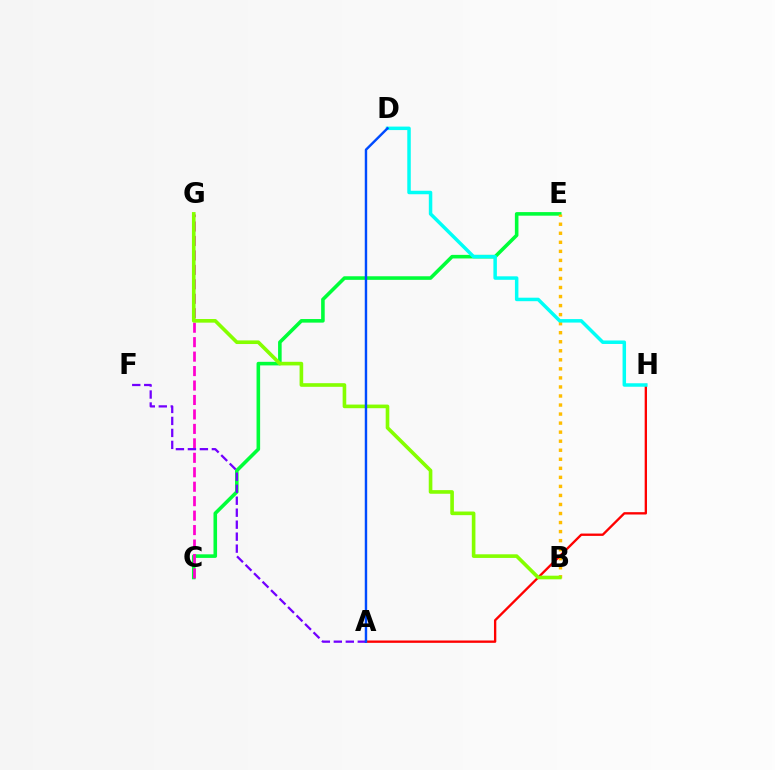{('C', 'E'): [{'color': '#00ff39', 'line_style': 'solid', 'thickness': 2.58}], ('C', 'G'): [{'color': '#ff00cf', 'line_style': 'dashed', 'thickness': 1.96}], ('B', 'E'): [{'color': '#ffbd00', 'line_style': 'dotted', 'thickness': 2.46}], ('A', 'H'): [{'color': '#ff0000', 'line_style': 'solid', 'thickness': 1.68}], ('A', 'F'): [{'color': '#7200ff', 'line_style': 'dashed', 'thickness': 1.63}], ('B', 'G'): [{'color': '#84ff00', 'line_style': 'solid', 'thickness': 2.61}], ('D', 'H'): [{'color': '#00fff6', 'line_style': 'solid', 'thickness': 2.51}], ('A', 'D'): [{'color': '#004bff', 'line_style': 'solid', 'thickness': 1.74}]}